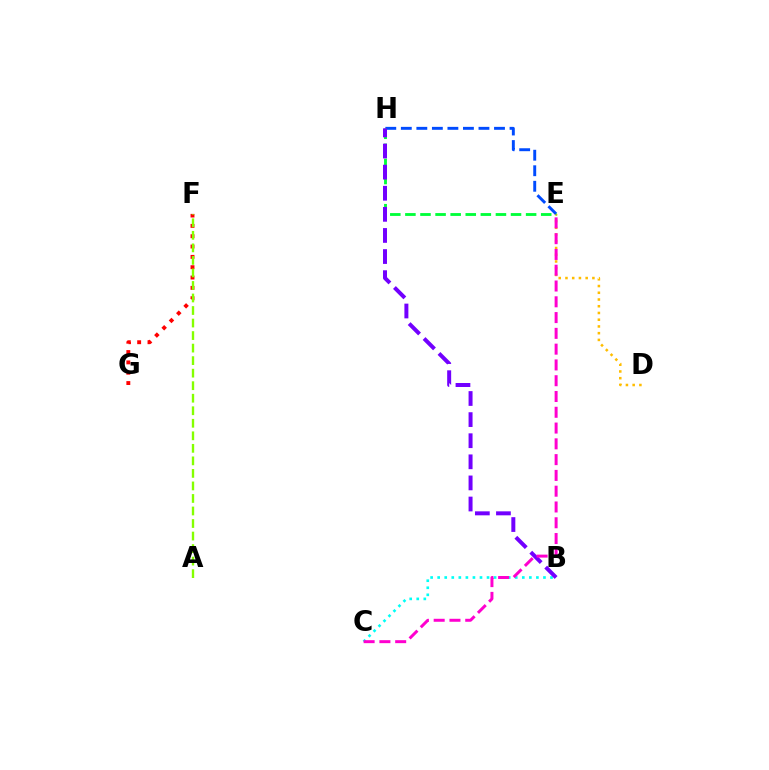{('D', 'E'): [{'color': '#ffbd00', 'line_style': 'dotted', 'thickness': 1.83}], ('E', 'H'): [{'color': '#004bff', 'line_style': 'dashed', 'thickness': 2.11}, {'color': '#00ff39', 'line_style': 'dashed', 'thickness': 2.05}], ('B', 'C'): [{'color': '#00fff6', 'line_style': 'dotted', 'thickness': 1.92}], ('F', 'G'): [{'color': '#ff0000', 'line_style': 'dotted', 'thickness': 2.81}], ('B', 'H'): [{'color': '#7200ff', 'line_style': 'dashed', 'thickness': 2.87}], ('C', 'E'): [{'color': '#ff00cf', 'line_style': 'dashed', 'thickness': 2.14}], ('A', 'F'): [{'color': '#84ff00', 'line_style': 'dashed', 'thickness': 1.7}]}